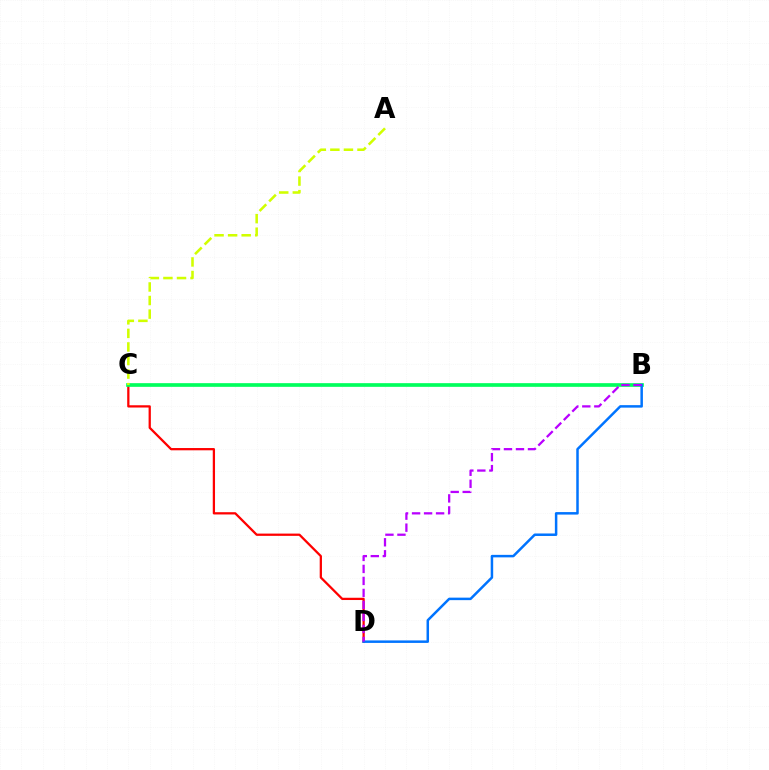{('C', 'D'): [{'color': '#ff0000', 'line_style': 'solid', 'thickness': 1.63}], ('B', 'C'): [{'color': '#00ff5c', 'line_style': 'solid', 'thickness': 2.65}], ('B', 'D'): [{'color': '#0074ff', 'line_style': 'solid', 'thickness': 1.8}, {'color': '#b900ff', 'line_style': 'dashed', 'thickness': 1.63}], ('A', 'C'): [{'color': '#d1ff00', 'line_style': 'dashed', 'thickness': 1.84}]}